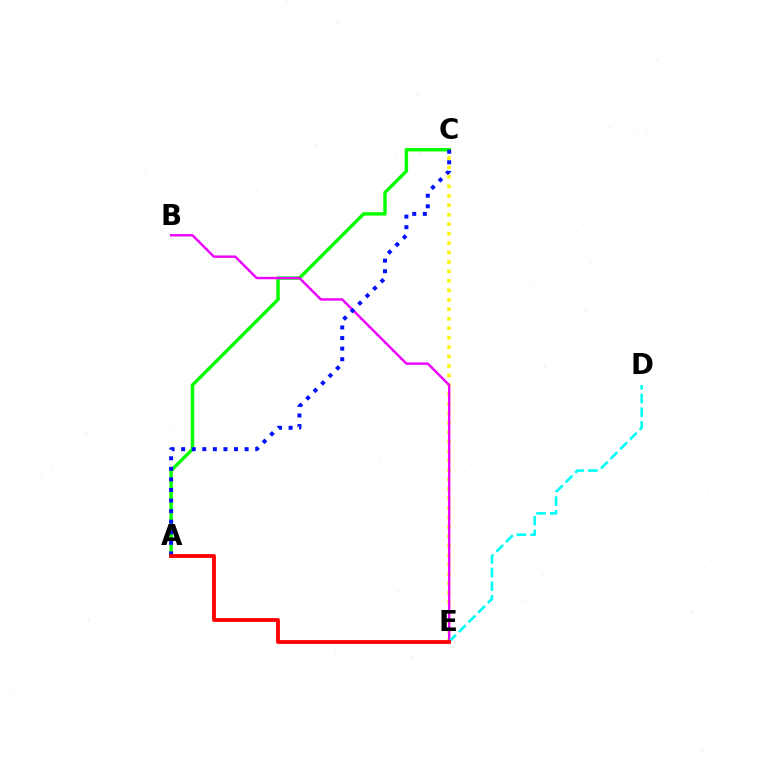{('C', 'E'): [{'color': '#fcf500', 'line_style': 'dotted', 'thickness': 2.57}], ('A', 'C'): [{'color': '#08ff00', 'line_style': 'solid', 'thickness': 2.48}, {'color': '#0010ff', 'line_style': 'dotted', 'thickness': 2.87}], ('B', 'E'): [{'color': '#ee00ff', 'line_style': 'solid', 'thickness': 1.73}], ('D', 'E'): [{'color': '#00fff6', 'line_style': 'dashed', 'thickness': 1.86}], ('A', 'E'): [{'color': '#ff0000', 'line_style': 'solid', 'thickness': 2.75}]}